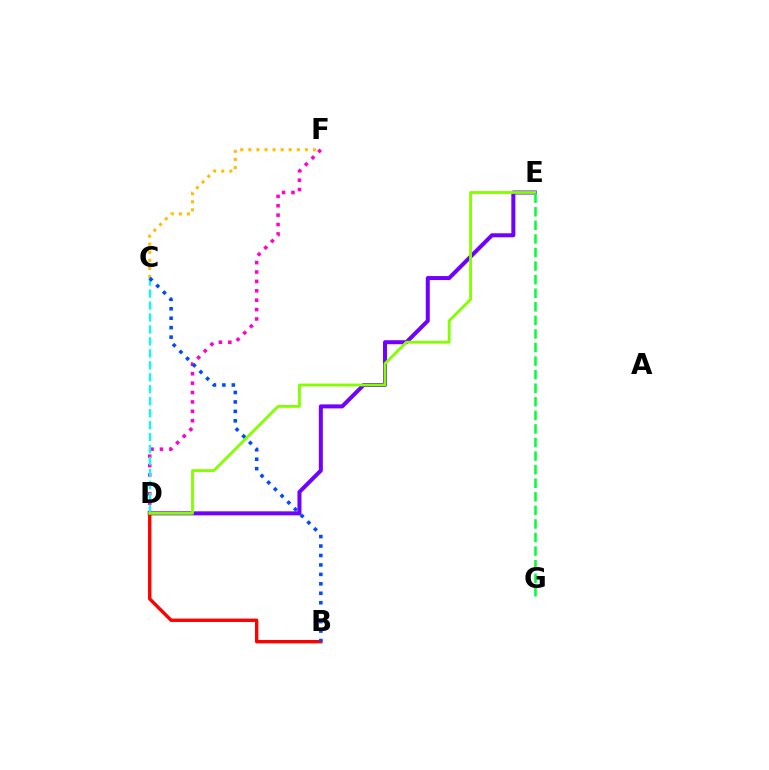{('D', 'E'): [{'color': '#7200ff', 'line_style': 'solid', 'thickness': 2.88}, {'color': '#84ff00', 'line_style': 'solid', 'thickness': 2.05}], ('D', 'F'): [{'color': '#ff00cf', 'line_style': 'dotted', 'thickness': 2.55}], ('B', 'D'): [{'color': '#ff0000', 'line_style': 'solid', 'thickness': 2.44}], ('C', 'F'): [{'color': '#ffbd00', 'line_style': 'dotted', 'thickness': 2.19}], ('C', 'D'): [{'color': '#00fff6', 'line_style': 'dashed', 'thickness': 1.62}], ('E', 'G'): [{'color': '#00ff39', 'line_style': 'dashed', 'thickness': 1.84}], ('B', 'C'): [{'color': '#004bff', 'line_style': 'dotted', 'thickness': 2.57}]}